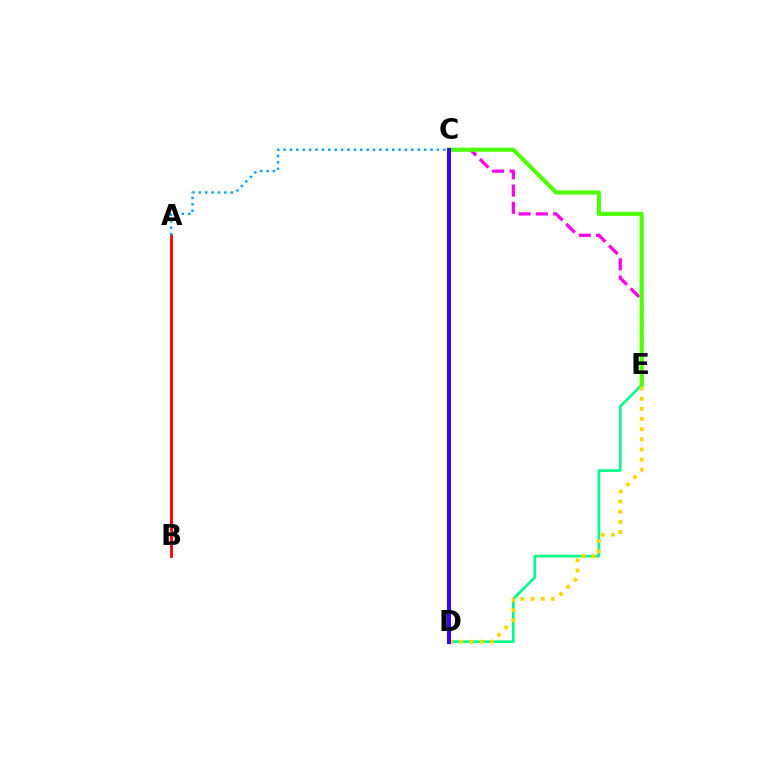{('D', 'E'): [{'color': '#00ff86', 'line_style': 'solid', 'thickness': 1.9}, {'color': '#ffd500', 'line_style': 'dotted', 'thickness': 2.76}], ('A', 'B'): [{'color': '#ff0000', 'line_style': 'solid', 'thickness': 2.04}], ('C', 'E'): [{'color': '#ff00ed', 'line_style': 'dashed', 'thickness': 2.35}, {'color': '#4fff00', 'line_style': 'solid', 'thickness': 2.97}], ('A', 'C'): [{'color': '#009eff', 'line_style': 'dotted', 'thickness': 1.74}], ('C', 'D'): [{'color': '#3700ff', 'line_style': 'solid', 'thickness': 2.9}]}